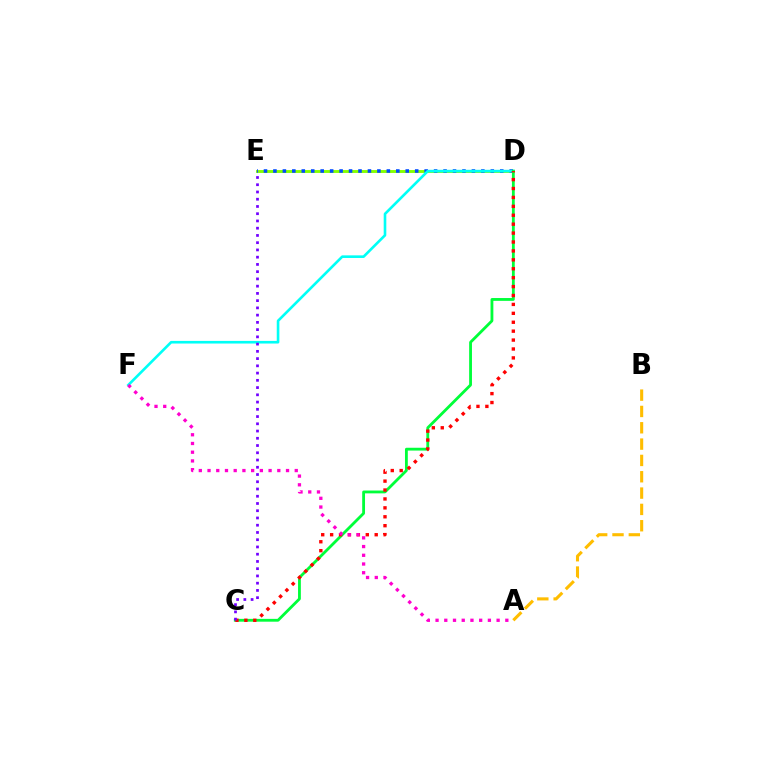{('D', 'E'): [{'color': '#84ff00', 'line_style': 'solid', 'thickness': 2.08}, {'color': '#004bff', 'line_style': 'dotted', 'thickness': 2.57}], ('A', 'B'): [{'color': '#ffbd00', 'line_style': 'dashed', 'thickness': 2.22}], ('D', 'F'): [{'color': '#00fff6', 'line_style': 'solid', 'thickness': 1.89}], ('C', 'D'): [{'color': '#00ff39', 'line_style': 'solid', 'thickness': 2.03}, {'color': '#ff0000', 'line_style': 'dotted', 'thickness': 2.42}], ('C', 'E'): [{'color': '#7200ff', 'line_style': 'dotted', 'thickness': 1.97}], ('A', 'F'): [{'color': '#ff00cf', 'line_style': 'dotted', 'thickness': 2.37}]}